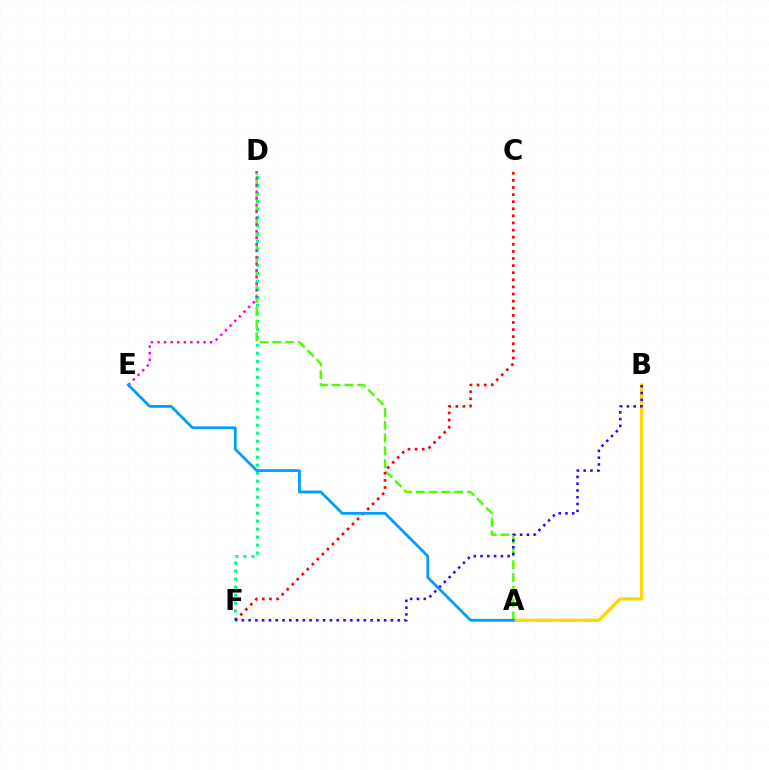{('D', 'F'): [{'color': '#00ff86', 'line_style': 'dotted', 'thickness': 2.17}], ('A', 'B'): [{'color': '#ffd500', 'line_style': 'solid', 'thickness': 2.29}], ('A', 'D'): [{'color': '#4fff00', 'line_style': 'dashed', 'thickness': 1.74}], ('C', 'F'): [{'color': '#ff0000', 'line_style': 'dotted', 'thickness': 1.93}], ('D', 'E'): [{'color': '#ff00ed', 'line_style': 'dotted', 'thickness': 1.79}], ('B', 'F'): [{'color': '#3700ff', 'line_style': 'dotted', 'thickness': 1.84}], ('A', 'E'): [{'color': '#009eff', 'line_style': 'solid', 'thickness': 2.0}]}